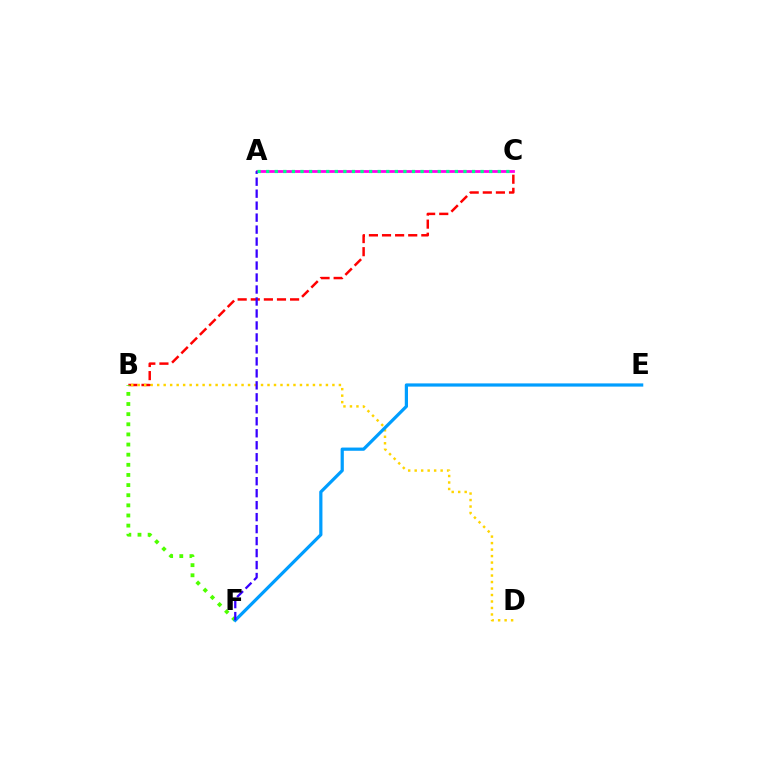{('B', 'C'): [{'color': '#ff0000', 'line_style': 'dashed', 'thickness': 1.78}], ('B', 'F'): [{'color': '#4fff00', 'line_style': 'dotted', 'thickness': 2.75}], ('A', 'C'): [{'color': '#ff00ed', 'line_style': 'solid', 'thickness': 2.01}, {'color': '#00ff86', 'line_style': 'dotted', 'thickness': 2.33}], ('B', 'D'): [{'color': '#ffd500', 'line_style': 'dotted', 'thickness': 1.76}], ('E', 'F'): [{'color': '#009eff', 'line_style': 'solid', 'thickness': 2.31}], ('A', 'F'): [{'color': '#3700ff', 'line_style': 'dashed', 'thickness': 1.63}]}